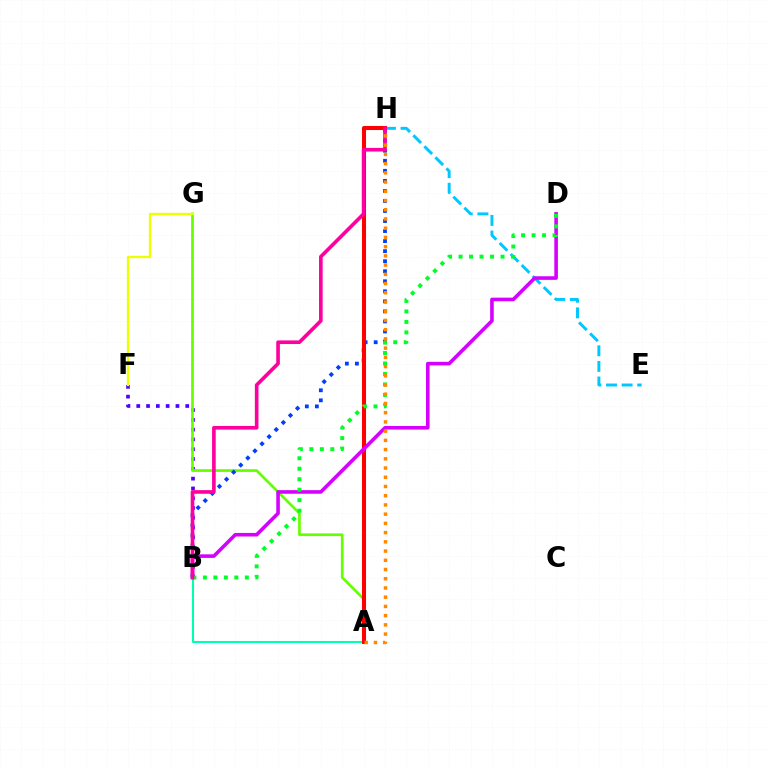{('A', 'B'): [{'color': '#00ffaf', 'line_style': 'solid', 'thickness': 1.51}], ('B', 'F'): [{'color': '#4f00ff', 'line_style': 'dotted', 'thickness': 2.66}], ('A', 'G'): [{'color': '#66ff00', 'line_style': 'solid', 'thickness': 1.95}], ('E', 'H'): [{'color': '#00c7ff', 'line_style': 'dashed', 'thickness': 2.12}], ('B', 'H'): [{'color': '#003fff', 'line_style': 'dotted', 'thickness': 2.73}, {'color': '#ff00a0', 'line_style': 'solid', 'thickness': 2.61}], ('A', 'H'): [{'color': '#ff0000', 'line_style': 'solid', 'thickness': 2.92}, {'color': '#ff8800', 'line_style': 'dotted', 'thickness': 2.51}], ('B', 'D'): [{'color': '#d600ff', 'line_style': 'solid', 'thickness': 2.58}, {'color': '#00ff27', 'line_style': 'dotted', 'thickness': 2.85}], ('F', 'G'): [{'color': '#eeff00', 'line_style': 'solid', 'thickness': 1.68}]}